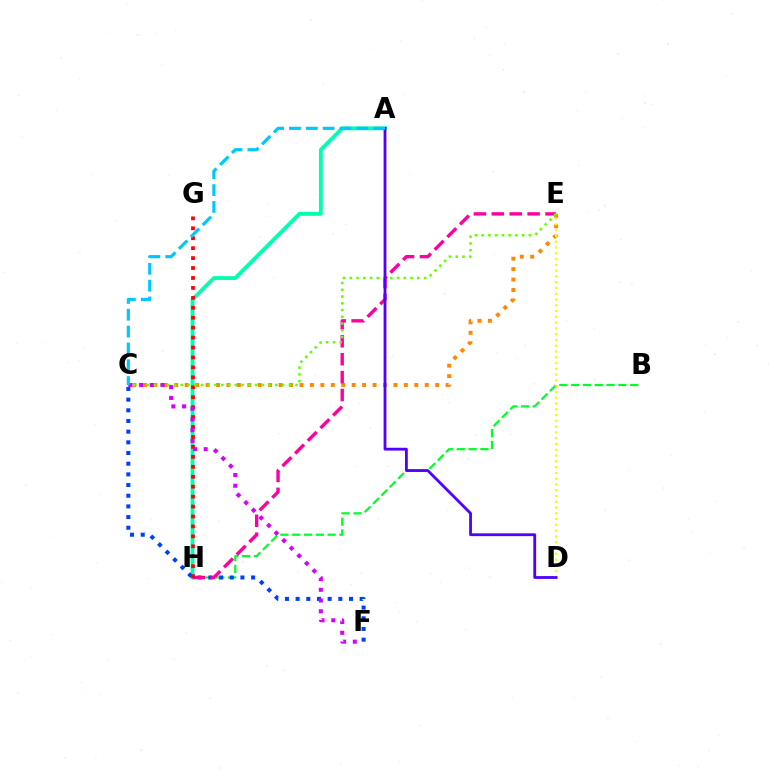{('B', 'H'): [{'color': '#00ff27', 'line_style': 'dashed', 'thickness': 1.6}], ('A', 'H'): [{'color': '#00ffaf', 'line_style': 'solid', 'thickness': 2.74}], ('C', 'E'): [{'color': '#ff8800', 'line_style': 'dotted', 'thickness': 2.84}, {'color': '#66ff00', 'line_style': 'dotted', 'thickness': 1.84}], ('C', 'F'): [{'color': '#003fff', 'line_style': 'dotted', 'thickness': 2.9}, {'color': '#d600ff', 'line_style': 'dotted', 'thickness': 2.92}], ('E', 'H'): [{'color': '#ff00a0', 'line_style': 'dashed', 'thickness': 2.43}], ('G', 'H'): [{'color': '#ff0000', 'line_style': 'dotted', 'thickness': 2.7}], ('D', 'E'): [{'color': '#eeff00', 'line_style': 'dotted', 'thickness': 1.57}], ('A', 'D'): [{'color': '#4f00ff', 'line_style': 'solid', 'thickness': 2.02}], ('A', 'C'): [{'color': '#00c7ff', 'line_style': 'dashed', 'thickness': 2.29}]}